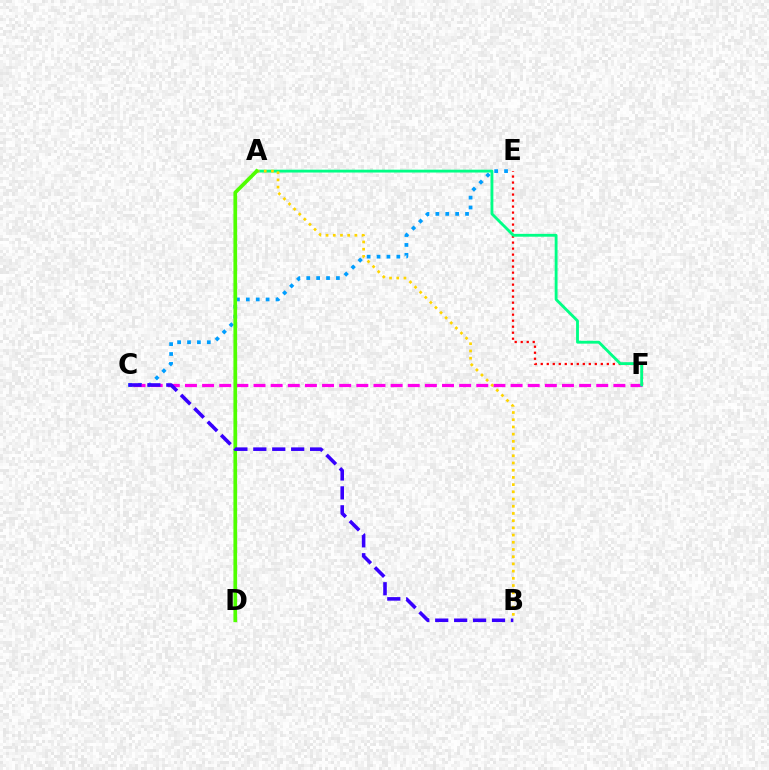{('E', 'F'): [{'color': '#ff0000', 'line_style': 'dotted', 'thickness': 1.63}], ('C', 'E'): [{'color': '#009eff', 'line_style': 'dotted', 'thickness': 2.69}], ('C', 'F'): [{'color': '#ff00ed', 'line_style': 'dashed', 'thickness': 2.33}], ('A', 'F'): [{'color': '#00ff86', 'line_style': 'solid', 'thickness': 2.05}], ('A', 'B'): [{'color': '#ffd500', 'line_style': 'dotted', 'thickness': 1.96}], ('A', 'D'): [{'color': '#4fff00', 'line_style': 'solid', 'thickness': 2.67}], ('B', 'C'): [{'color': '#3700ff', 'line_style': 'dashed', 'thickness': 2.57}]}